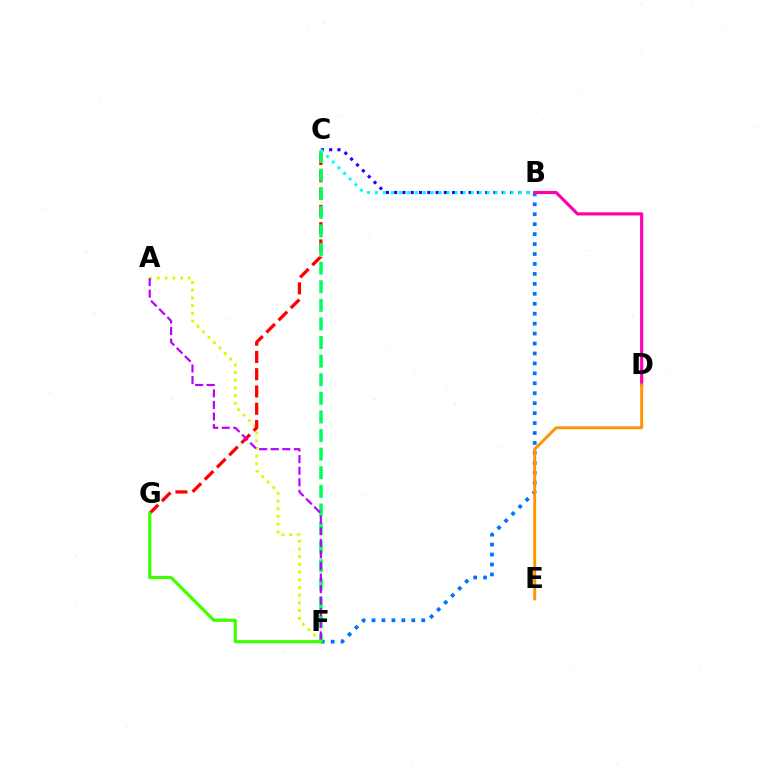{('A', 'F'): [{'color': '#d1ff00', 'line_style': 'dotted', 'thickness': 2.09}, {'color': '#b900ff', 'line_style': 'dashed', 'thickness': 1.57}], ('C', 'G'): [{'color': '#ff0000', 'line_style': 'dashed', 'thickness': 2.35}], ('B', 'F'): [{'color': '#0074ff', 'line_style': 'dotted', 'thickness': 2.7}], ('B', 'C'): [{'color': '#2500ff', 'line_style': 'dotted', 'thickness': 2.25}, {'color': '#00fff6', 'line_style': 'dotted', 'thickness': 2.17}], ('B', 'D'): [{'color': '#ff00ac', 'line_style': 'solid', 'thickness': 2.26}], ('C', 'F'): [{'color': '#00ff5c', 'line_style': 'dashed', 'thickness': 2.53}], ('D', 'E'): [{'color': '#ff9400', 'line_style': 'solid', 'thickness': 2.11}], ('F', 'G'): [{'color': '#3dff00', 'line_style': 'solid', 'thickness': 2.28}]}